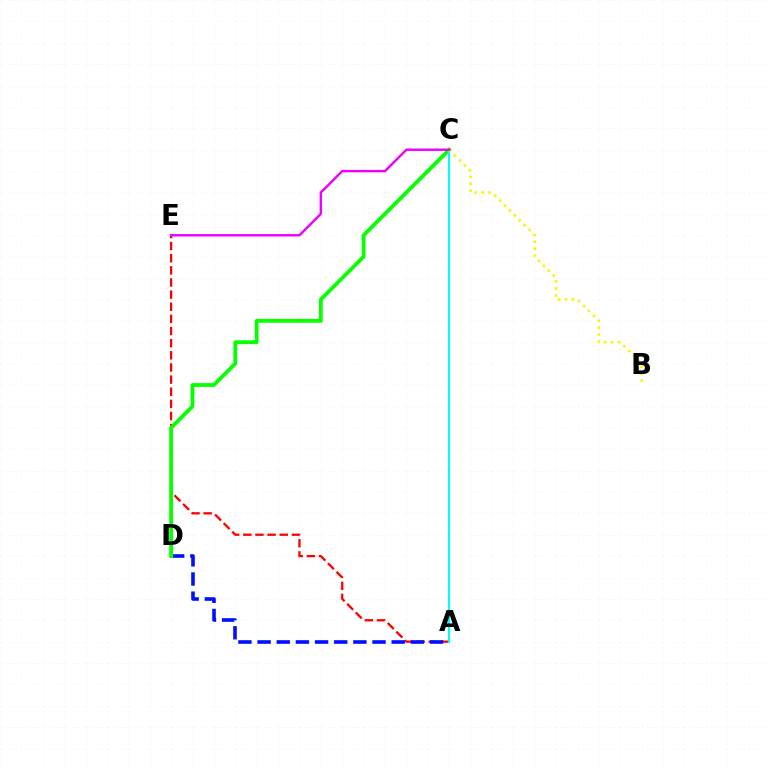{('A', 'E'): [{'color': '#ff0000', 'line_style': 'dashed', 'thickness': 1.65}], ('A', 'D'): [{'color': '#0010ff', 'line_style': 'dashed', 'thickness': 2.6}], ('C', 'D'): [{'color': '#08ff00', 'line_style': 'solid', 'thickness': 2.74}], ('A', 'C'): [{'color': '#00fff6', 'line_style': 'solid', 'thickness': 1.54}], ('B', 'C'): [{'color': '#fcf500', 'line_style': 'dotted', 'thickness': 1.89}], ('C', 'E'): [{'color': '#ee00ff', 'line_style': 'solid', 'thickness': 1.74}]}